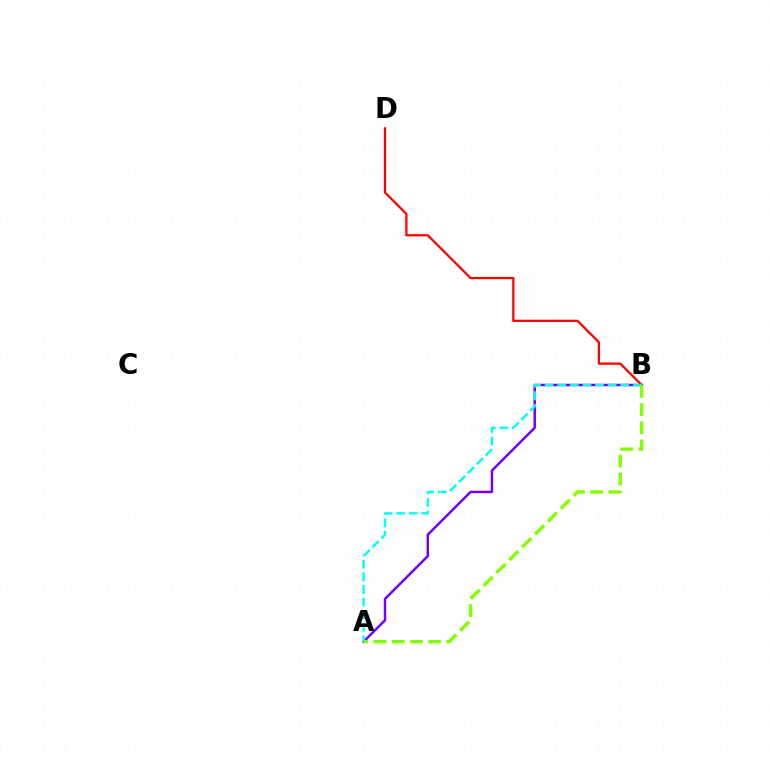{('A', 'B'): [{'color': '#7200ff', 'line_style': 'solid', 'thickness': 1.78}, {'color': '#00fff6', 'line_style': 'dashed', 'thickness': 1.71}, {'color': '#84ff00', 'line_style': 'dashed', 'thickness': 2.47}], ('B', 'D'): [{'color': '#ff0000', 'line_style': 'solid', 'thickness': 1.62}]}